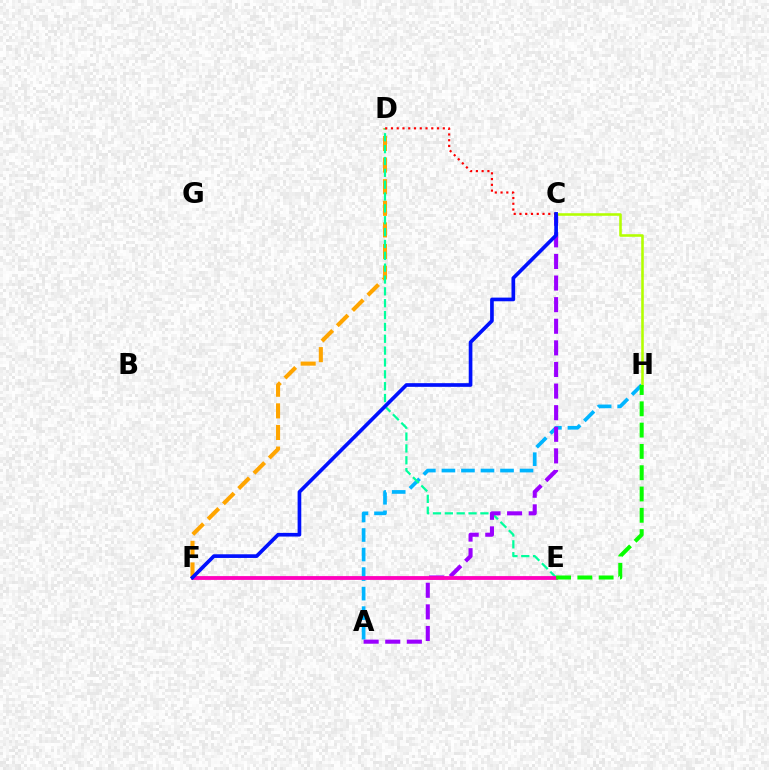{('D', 'F'): [{'color': '#ffa500', 'line_style': 'dashed', 'thickness': 2.94}], ('A', 'H'): [{'color': '#00b5ff', 'line_style': 'dashed', 'thickness': 2.65}], ('D', 'E'): [{'color': '#00ff9d', 'line_style': 'dashed', 'thickness': 1.61}], ('C', 'H'): [{'color': '#b3ff00', 'line_style': 'solid', 'thickness': 1.85}], ('A', 'C'): [{'color': '#9b00ff', 'line_style': 'dashed', 'thickness': 2.93}], ('E', 'F'): [{'color': '#ff00bd', 'line_style': 'solid', 'thickness': 2.74}], ('E', 'H'): [{'color': '#08ff00', 'line_style': 'dashed', 'thickness': 2.89}], ('C', 'D'): [{'color': '#ff0000', 'line_style': 'dotted', 'thickness': 1.56}], ('C', 'F'): [{'color': '#0010ff', 'line_style': 'solid', 'thickness': 2.64}]}